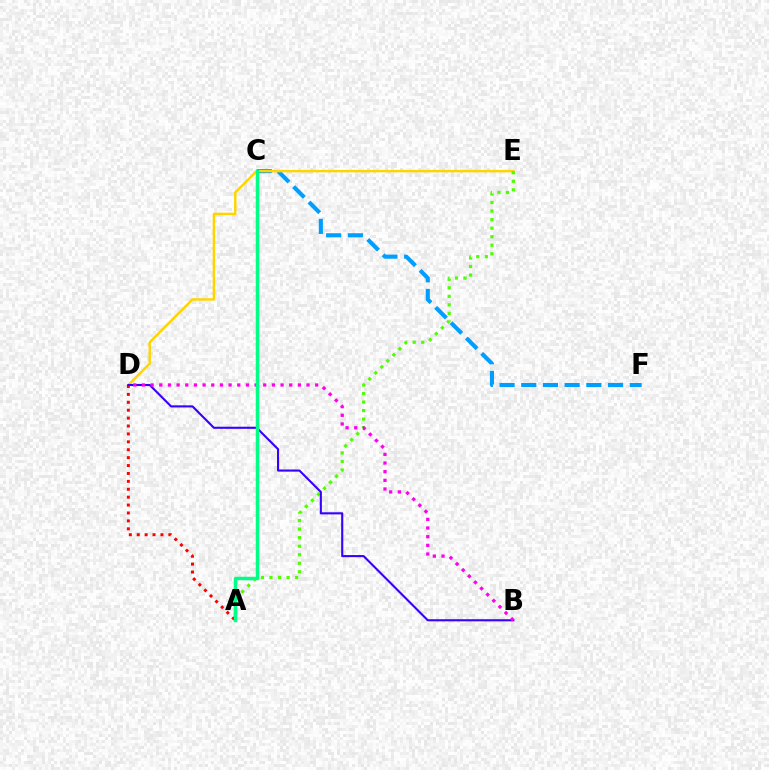{('C', 'F'): [{'color': '#009eff', 'line_style': 'dashed', 'thickness': 2.95}], ('D', 'E'): [{'color': '#ffd500', 'line_style': 'solid', 'thickness': 1.76}], ('A', 'E'): [{'color': '#4fff00', 'line_style': 'dotted', 'thickness': 2.32}], ('A', 'D'): [{'color': '#ff0000', 'line_style': 'dotted', 'thickness': 2.15}], ('B', 'D'): [{'color': '#3700ff', 'line_style': 'solid', 'thickness': 1.51}, {'color': '#ff00ed', 'line_style': 'dotted', 'thickness': 2.35}], ('A', 'C'): [{'color': '#00ff86', 'line_style': 'solid', 'thickness': 2.51}]}